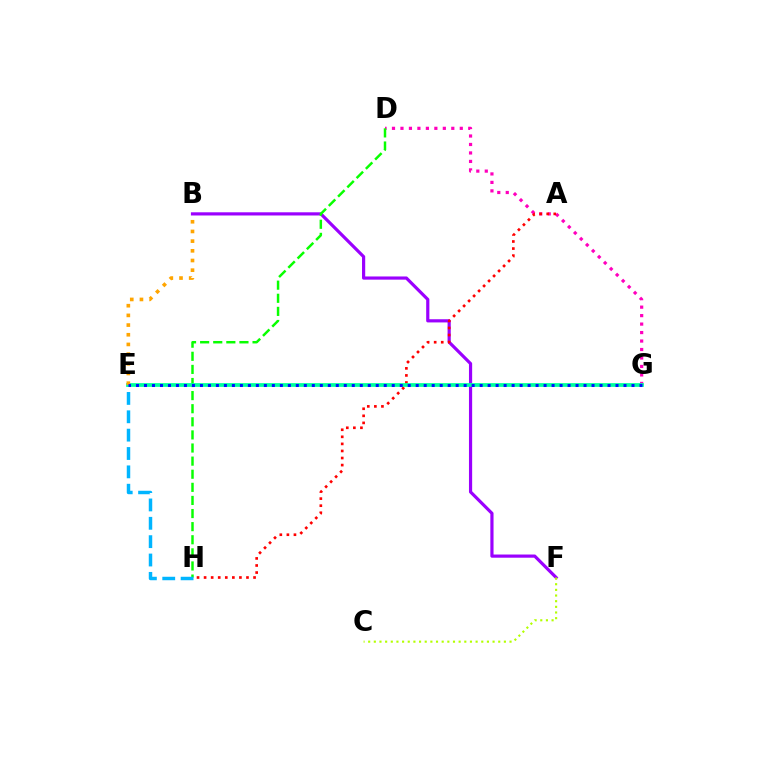{('B', 'F'): [{'color': '#9b00ff', 'line_style': 'solid', 'thickness': 2.29}], ('D', 'G'): [{'color': '#ff00bd', 'line_style': 'dotted', 'thickness': 2.3}], ('A', 'H'): [{'color': '#ff0000', 'line_style': 'dotted', 'thickness': 1.92}], ('C', 'F'): [{'color': '#b3ff00', 'line_style': 'dotted', 'thickness': 1.54}], ('D', 'H'): [{'color': '#08ff00', 'line_style': 'dashed', 'thickness': 1.78}], ('E', 'H'): [{'color': '#00b5ff', 'line_style': 'dashed', 'thickness': 2.49}], ('E', 'G'): [{'color': '#00ff9d', 'line_style': 'solid', 'thickness': 2.69}, {'color': '#0010ff', 'line_style': 'dotted', 'thickness': 2.17}], ('B', 'E'): [{'color': '#ffa500', 'line_style': 'dotted', 'thickness': 2.63}]}